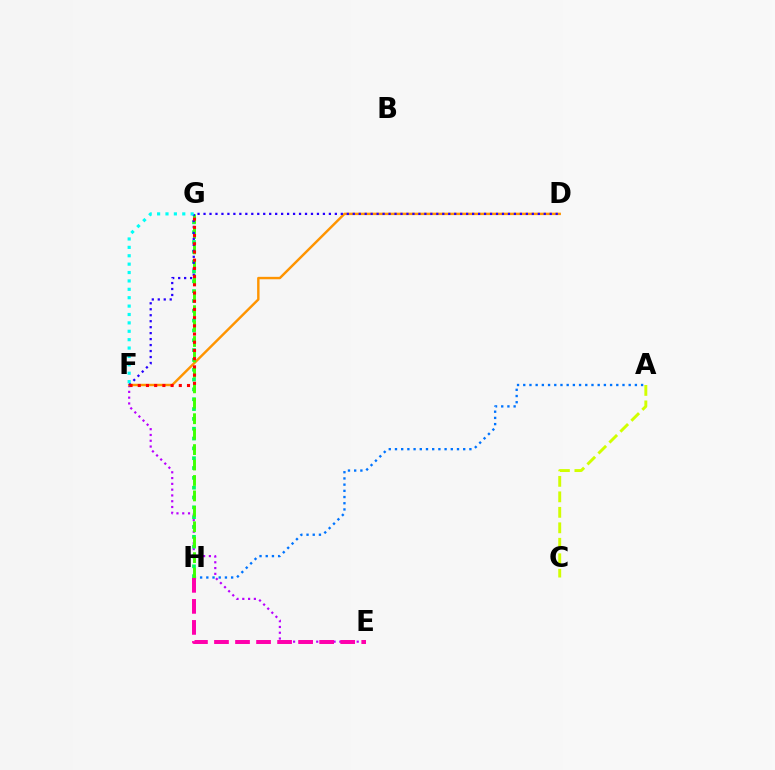{('E', 'F'): [{'color': '#b900ff', 'line_style': 'dotted', 'thickness': 1.57}], ('D', 'F'): [{'color': '#ff9400', 'line_style': 'solid', 'thickness': 1.75}, {'color': '#2500ff', 'line_style': 'dotted', 'thickness': 1.62}], ('A', 'H'): [{'color': '#0074ff', 'line_style': 'dotted', 'thickness': 1.69}], ('G', 'H'): [{'color': '#00ff5c', 'line_style': 'dotted', 'thickness': 2.67}, {'color': '#3dff00', 'line_style': 'dashed', 'thickness': 2.1}], ('F', 'G'): [{'color': '#ff0000', 'line_style': 'dotted', 'thickness': 2.23}, {'color': '#00fff6', 'line_style': 'dotted', 'thickness': 2.28}], ('E', 'H'): [{'color': '#ff00ac', 'line_style': 'dashed', 'thickness': 2.86}], ('A', 'C'): [{'color': '#d1ff00', 'line_style': 'dashed', 'thickness': 2.1}]}